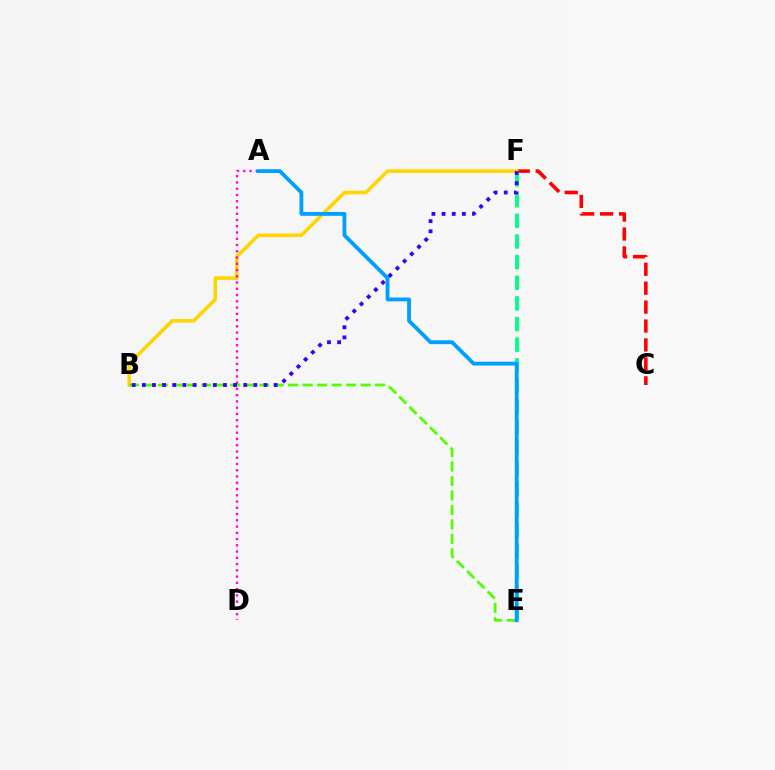{('C', 'F'): [{'color': '#ff0000', 'line_style': 'dashed', 'thickness': 2.57}], ('E', 'F'): [{'color': '#00ff86', 'line_style': 'dashed', 'thickness': 2.8}], ('B', 'F'): [{'color': '#ffd500', 'line_style': 'solid', 'thickness': 2.56}, {'color': '#3700ff', 'line_style': 'dotted', 'thickness': 2.75}], ('B', 'E'): [{'color': '#4fff00', 'line_style': 'dashed', 'thickness': 1.97}], ('A', 'D'): [{'color': '#ff00ed', 'line_style': 'dotted', 'thickness': 1.7}], ('A', 'E'): [{'color': '#009eff', 'line_style': 'solid', 'thickness': 2.74}]}